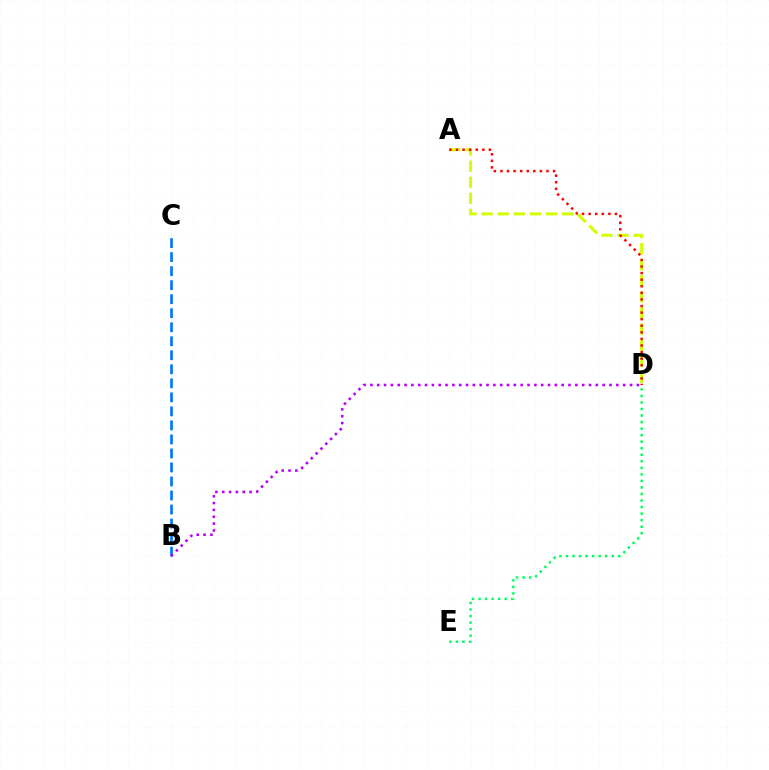{('B', 'C'): [{'color': '#0074ff', 'line_style': 'dashed', 'thickness': 1.91}], ('A', 'D'): [{'color': '#d1ff00', 'line_style': 'dashed', 'thickness': 2.18}, {'color': '#ff0000', 'line_style': 'dotted', 'thickness': 1.79}], ('D', 'E'): [{'color': '#00ff5c', 'line_style': 'dotted', 'thickness': 1.78}], ('B', 'D'): [{'color': '#b900ff', 'line_style': 'dotted', 'thickness': 1.86}]}